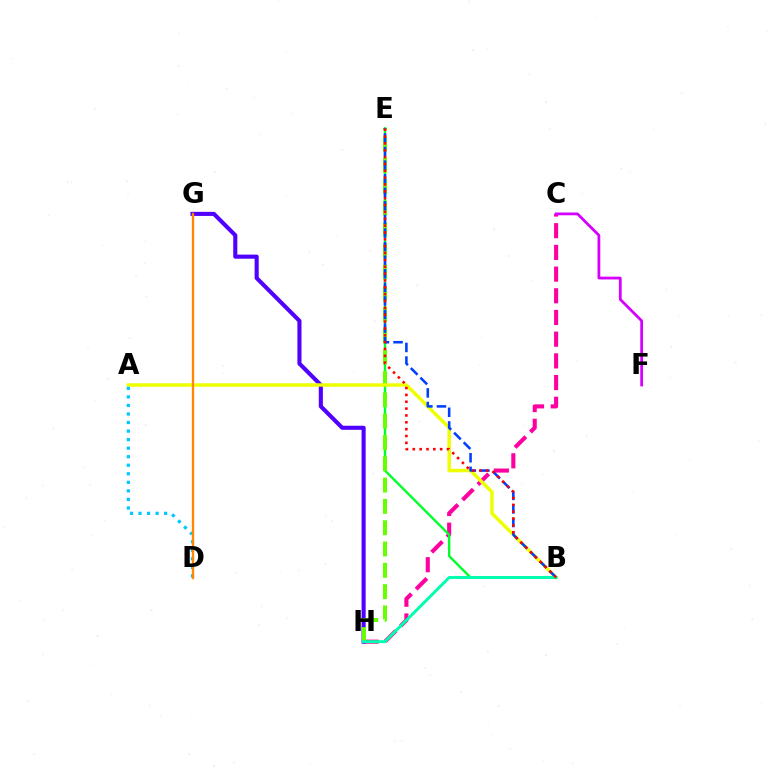{('C', 'H'): [{'color': '#ff00a0', 'line_style': 'dashed', 'thickness': 2.95}], ('B', 'E'): [{'color': '#00ff27', 'line_style': 'solid', 'thickness': 1.7}, {'color': '#003fff', 'line_style': 'dashed', 'thickness': 1.85}, {'color': '#ff0000', 'line_style': 'dotted', 'thickness': 1.86}], ('G', 'H'): [{'color': '#4f00ff', 'line_style': 'solid', 'thickness': 2.94}], ('E', 'H'): [{'color': '#66ff00', 'line_style': 'dashed', 'thickness': 2.89}], ('A', 'B'): [{'color': '#eeff00', 'line_style': 'solid', 'thickness': 2.48}], ('B', 'H'): [{'color': '#00ffaf', 'line_style': 'solid', 'thickness': 2.13}], ('A', 'D'): [{'color': '#00c7ff', 'line_style': 'dotted', 'thickness': 2.32}], ('C', 'F'): [{'color': '#d600ff', 'line_style': 'solid', 'thickness': 2.0}], ('D', 'G'): [{'color': '#ff8800', 'line_style': 'solid', 'thickness': 1.66}]}